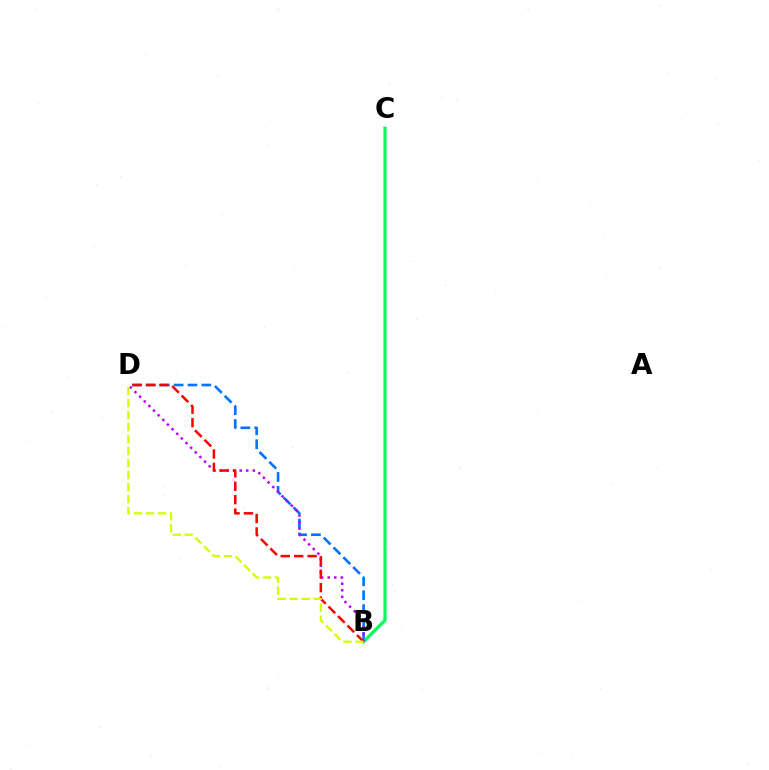{('B', 'D'): [{'color': '#0074ff', 'line_style': 'dashed', 'thickness': 1.88}, {'color': '#b900ff', 'line_style': 'dotted', 'thickness': 1.78}, {'color': '#ff0000', 'line_style': 'dashed', 'thickness': 1.82}, {'color': '#d1ff00', 'line_style': 'dashed', 'thickness': 1.63}], ('B', 'C'): [{'color': '#00ff5c', 'line_style': 'solid', 'thickness': 2.34}]}